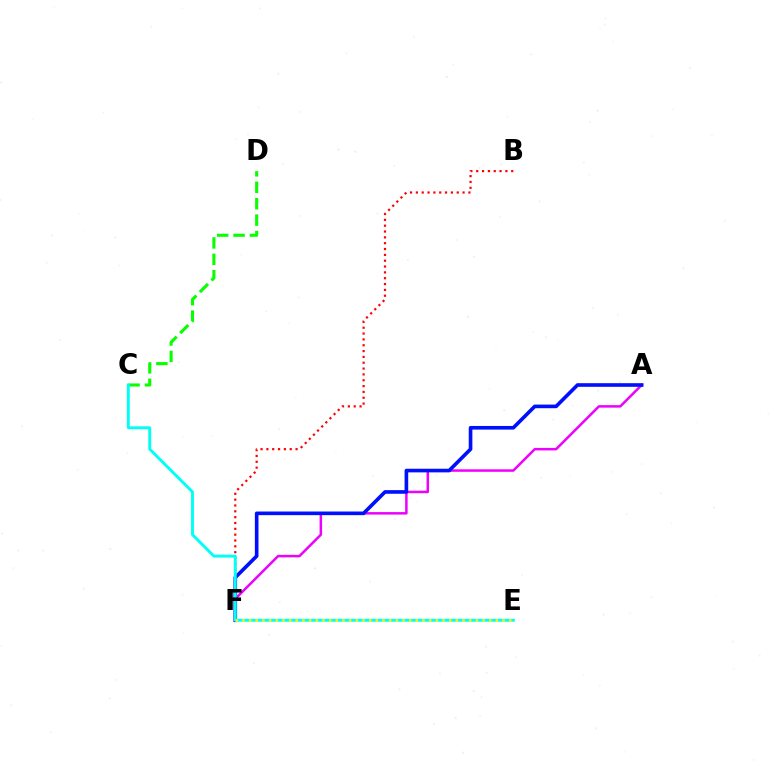{('B', 'F'): [{'color': '#ff0000', 'line_style': 'dotted', 'thickness': 1.59}], ('A', 'F'): [{'color': '#ee00ff', 'line_style': 'solid', 'thickness': 1.8}, {'color': '#0010ff', 'line_style': 'solid', 'thickness': 2.62}], ('C', 'D'): [{'color': '#08ff00', 'line_style': 'dashed', 'thickness': 2.23}], ('C', 'E'): [{'color': '#00fff6', 'line_style': 'solid', 'thickness': 2.1}], ('E', 'F'): [{'color': '#fcf500', 'line_style': 'dotted', 'thickness': 1.81}]}